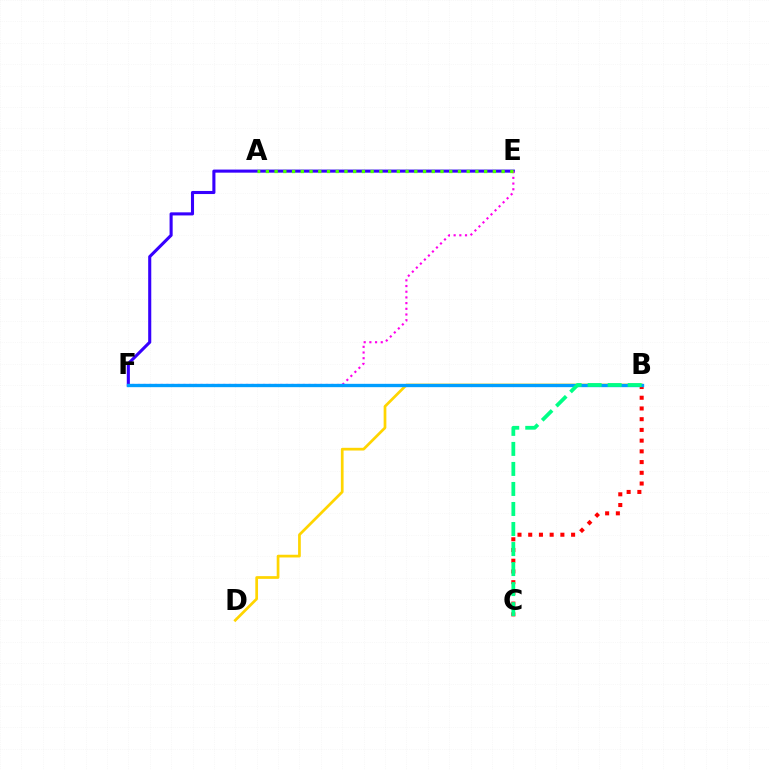{('E', 'F'): [{'color': '#3700ff', 'line_style': 'solid', 'thickness': 2.22}, {'color': '#ff00ed', 'line_style': 'dotted', 'thickness': 1.55}], ('B', 'C'): [{'color': '#ff0000', 'line_style': 'dotted', 'thickness': 2.91}, {'color': '#00ff86', 'line_style': 'dashed', 'thickness': 2.72}], ('B', 'D'): [{'color': '#ffd500', 'line_style': 'solid', 'thickness': 1.96}], ('B', 'F'): [{'color': '#009eff', 'line_style': 'solid', 'thickness': 2.41}], ('A', 'E'): [{'color': '#4fff00', 'line_style': 'dotted', 'thickness': 2.37}]}